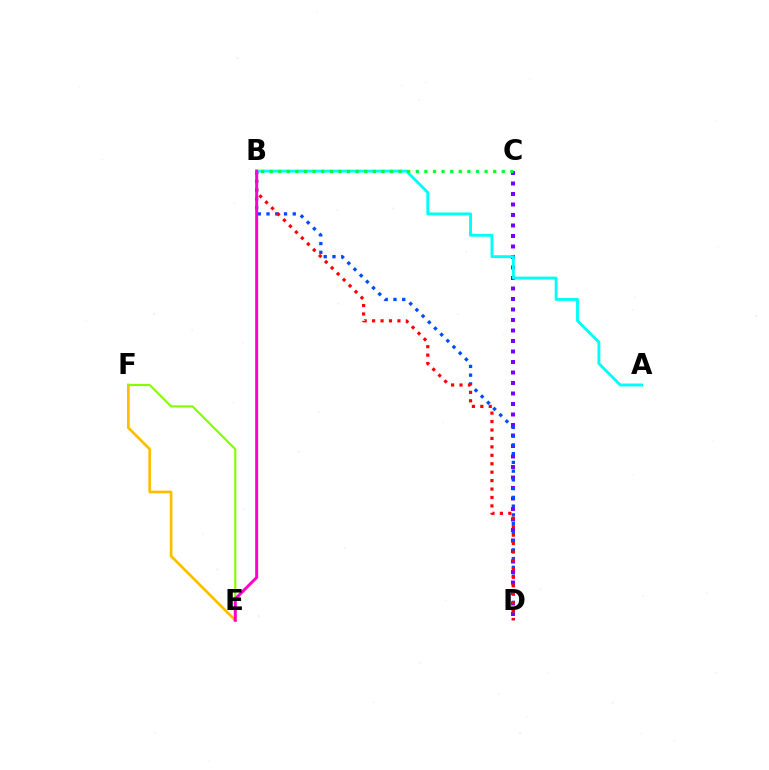{('E', 'F'): [{'color': '#ffbd00', 'line_style': 'solid', 'thickness': 1.95}, {'color': '#84ff00', 'line_style': 'solid', 'thickness': 1.55}], ('C', 'D'): [{'color': '#7200ff', 'line_style': 'dotted', 'thickness': 2.85}], ('B', 'D'): [{'color': '#004bff', 'line_style': 'dotted', 'thickness': 2.38}, {'color': '#ff0000', 'line_style': 'dotted', 'thickness': 2.29}], ('A', 'B'): [{'color': '#00fff6', 'line_style': 'solid', 'thickness': 2.08}], ('B', 'E'): [{'color': '#ff00cf', 'line_style': 'solid', 'thickness': 2.14}], ('B', 'C'): [{'color': '#00ff39', 'line_style': 'dotted', 'thickness': 2.34}]}